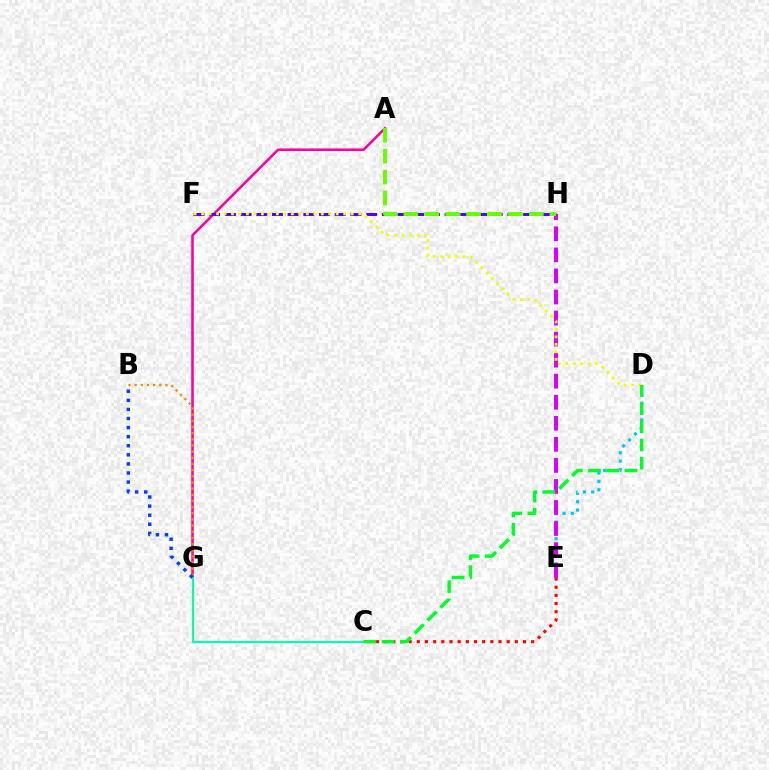{('A', 'G'): [{'color': '#ff00a0', 'line_style': 'solid', 'thickness': 1.84}], ('C', 'E'): [{'color': '#ff0000', 'line_style': 'dotted', 'thickness': 2.22}], ('F', 'H'): [{'color': '#4f00ff', 'line_style': 'dashed', 'thickness': 2.13}], ('D', 'E'): [{'color': '#00c7ff', 'line_style': 'dotted', 'thickness': 2.27}], ('E', 'H'): [{'color': '#d600ff', 'line_style': 'dashed', 'thickness': 2.86}], ('A', 'H'): [{'color': '#66ff00', 'line_style': 'dashed', 'thickness': 2.84}], ('C', 'G'): [{'color': '#00ffaf', 'line_style': 'solid', 'thickness': 1.54}], ('D', 'F'): [{'color': '#eeff00', 'line_style': 'dotted', 'thickness': 2.03}], ('C', 'D'): [{'color': '#00ff27', 'line_style': 'dashed', 'thickness': 2.47}], ('B', 'G'): [{'color': '#ff8800', 'line_style': 'dotted', 'thickness': 1.67}, {'color': '#003fff', 'line_style': 'dotted', 'thickness': 2.47}]}